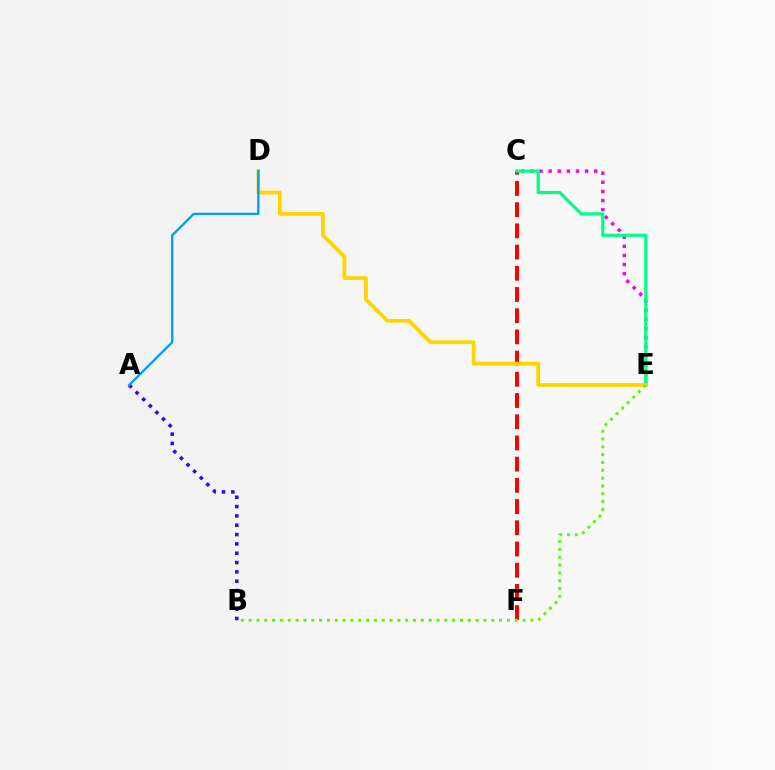{('C', 'F'): [{'color': '#ff0000', 'line_style': 'dashed', 'thickness': 2.88}], ('C', 'E'): [{'color': '#ff00ed', 'line_style': 'dotted', 'thickness': 2.48}, {'color': '#00ff86', 'line_style': 'solid', 'thickness': 2.31}], ('A', 'B'): [{'color': '#3700ff', 'line_style': 'dotted', 'thickness': 2.53}], ('D', 'E'): [{'color': '#ffd500', 'line_style': 'solid', 'thickness': 2.72}], ('A', 'D'): [{'color': '#009eff', 'line_style': 'solid', 'thickness': 1.69}], ('B', 'E'): [{'color': '#4fff00', 'line_style': 'dotted', 'thickness': 2.13}]}